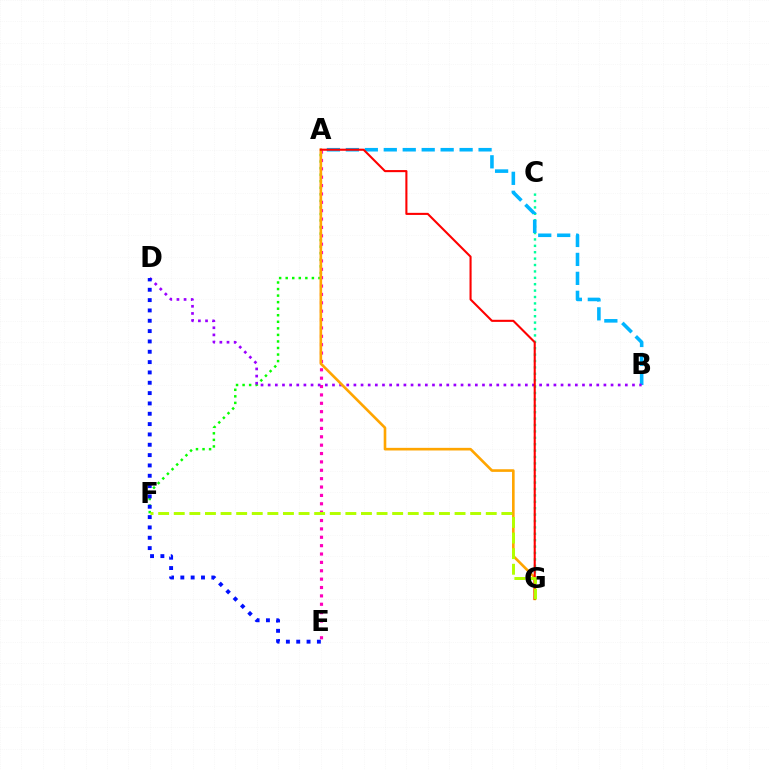{('A', 'F'): [{'color': '#08ff00', 'line_style': 'dotted', 'thickness': 1.78}], ('A', 'E'): [{'color': '#ff00bd', 'line_style': 'dotted', 'thickness': 2.28}], ('C', 'G'): [{'color': '#00ff9d', 'line_style': 'dotted', 'thickness': 1.74}], ('A', 'B'): [{'color': '#00b5ff', 'line_style': 'dashed', 'thickness': 2.58}], ('B', 'D'): [{'color': '#9b00ff', 'line_style': 'dotted', 'thickness': 1.94}], ('A', 'G'): [{'color': '#ffa500', 'line_style': 'solid', 'thickness': 1.89}, {'color': '#ff0000', 'line_style': 'solid', 'thickness': 1.51}], ('D', 'E'): [{'color': '#0010ff', 'line_style': 'dotted', 'thickness': 2.81}], ('F', 'G'): [{'color': '#b3ff00', 'line_style': 'dashed', 'thickness': 2.12}]}